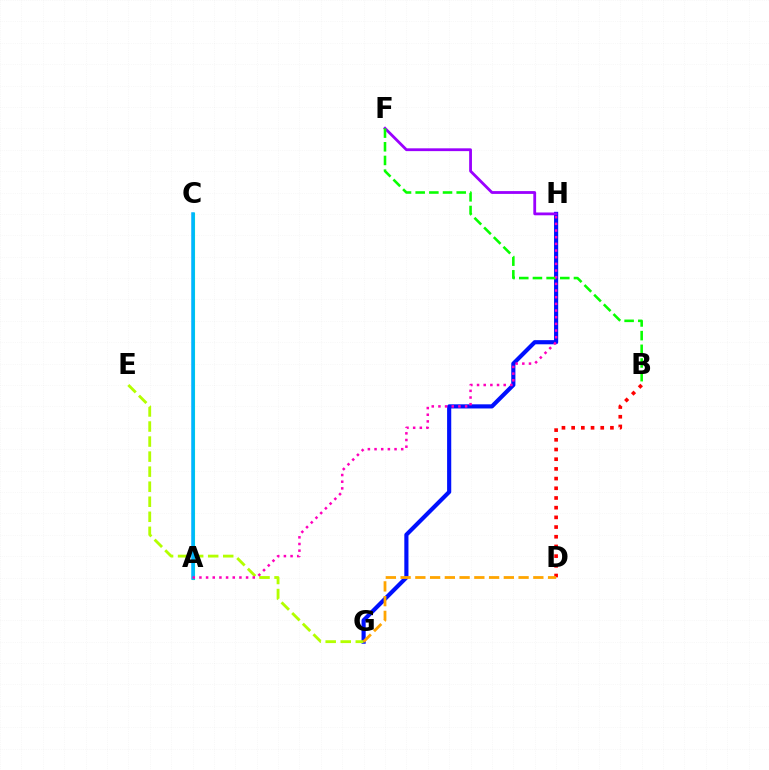{('G', 'H'): [{'color': '#0010ff', 'line_style': 'solid', 'thickness': 2.98}], ('E', 'G'): [{'color': '#b3ff00', 'line_style': 'dashed', 'thickness': 2.04}], ('F', 'H'): [{'color': '#9b00ff', 'line_style': 'solid', 'thickness': 2.02}], ('A', 'C'): [{'color': '#00ff9d', 'line_style': 'solid', 'thickness': 2.23}, {'color': '#00b5ff', 'line_style': 'solid', 'thickness': 2.52}], ('B', 'D'): [{'color': '#ff0000', 'line_style': 'dotted', 'thickness': 2.63}], ('B', 'F'): [{'color': '#08ff00', 'line_style': 'dashed', 'thickness': 1.86}], ('D', 'G'): [{'color': '#ffa500', 'line_style': 'dashed', 'thickness': 2.0}], ('A', 'H'): [{'color': '#ff00bd', 'line_style': 'dotted', 'thickness': 1.81}]}